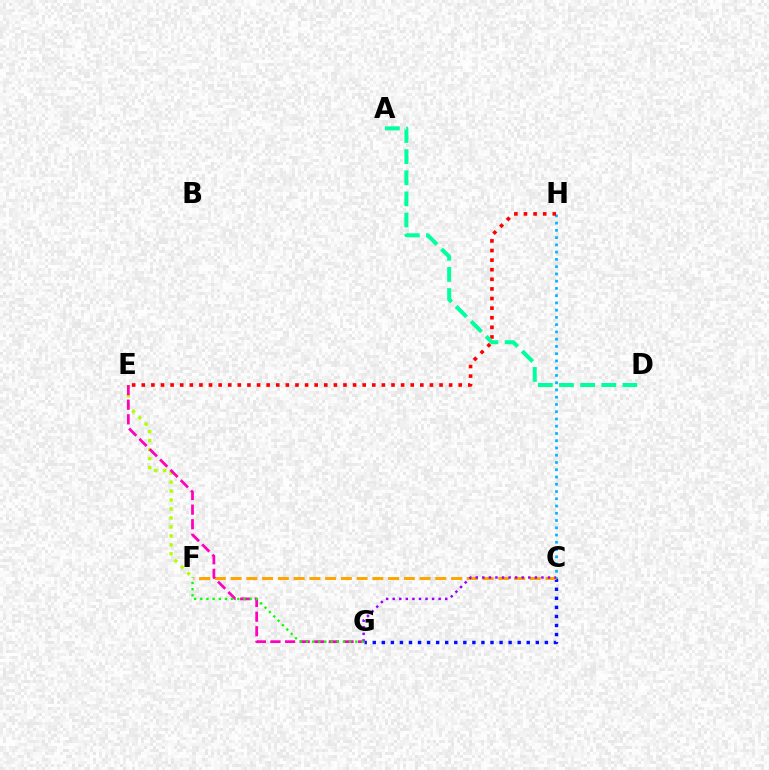{('C', 'G'): [{'color': '#0010ff', 'line_style': 'dotted', 'thickness': 2.46}, {'color': '#9b00ff', 'line_style': 'dotted', 'thickness': 1.78}], ('E', 'F'): [{'color': '#b3ff00', 'line_style': 'dotted', 'thickness': 2.44}], ('C', 'F'): [{'color': '#ffa500', 'line_style': 'dashed', 'thickness': 2.14}], ('C', 'H'): [{'color': '#00b5ff', 'line_style': 'dotted', 'thickness': 1.97}], ('E', 'G'): [{'color': '#ff00bd', 'line_style': 'dashed', 'thickness': 1.98}], ('F', 'G'): [{'color': '#08ff00', 'line_style': 'dotted', 'thickness': 1.68}], ('E', 'H'): [{'color': '#ff0000', 'line_style': 'dotted', 'thickness': 2.61}], ('A', 'D'): [{'color': '#00ff9d', 'line_style': 'dashed', 'thickness': 2.87}]}